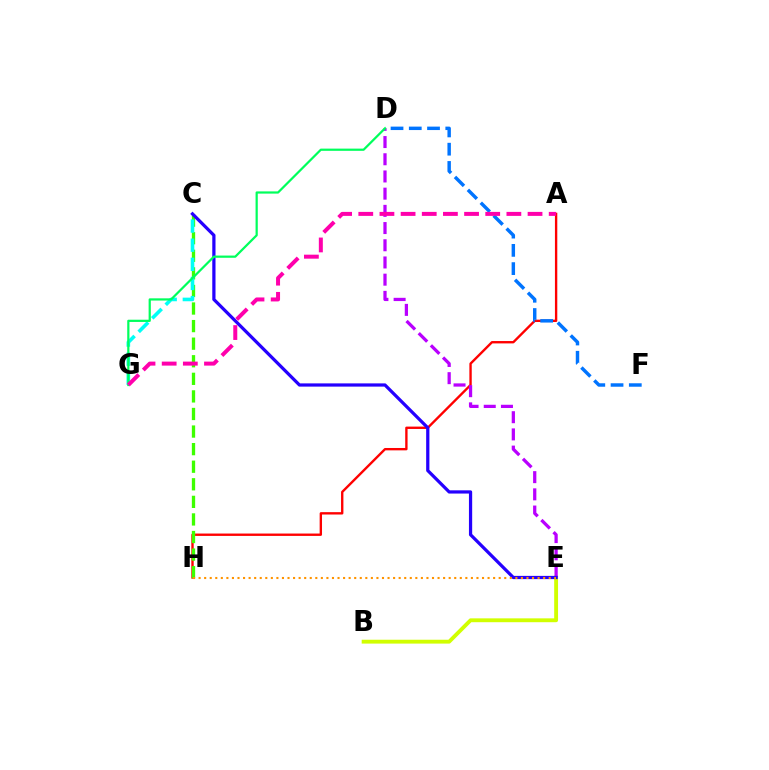{('B', 'E'): [{'color': '#d1ff00', 'line_style': 'solid', 'thickness': 2.78}], ('A', 'H'): [{'color': '#ff0000', 'line_style': 'solid', 'thickness': 1.7}], ('C', 'H'): [{'color': '#3dff00', 'line_style': 'dashed', 'thickness': 2.39}], ('D', 'E'): [{'color': '#b900ff', 'line_style': 'dashed', 'thickness': 2.34}], ('D', 'F'): [{'color': '#0074ff', 'line_style': 'dashed', 'thickness': 2.48}], ('C', 'E'): [{'color': '#2500ff', 'line_style': 'solid', 'thickness': 2.33}], ('E', 'H'): [{'color': '#ff9400', 'line_style': 'dotted', 'thickness': 1.51}], ('C', 'G'): [{'color': '#00fff6', 'line_style': 'dashed', 'thickness': 2.6}], ('D', 'G'): [{'color': '#00ff5c', 'line_style': 'solid', 'thickness': 1.6}], ('A', 'G'): [{'color': '#ff00ac', 'line_style': 'dashed', 'thickness': 2.87}]}